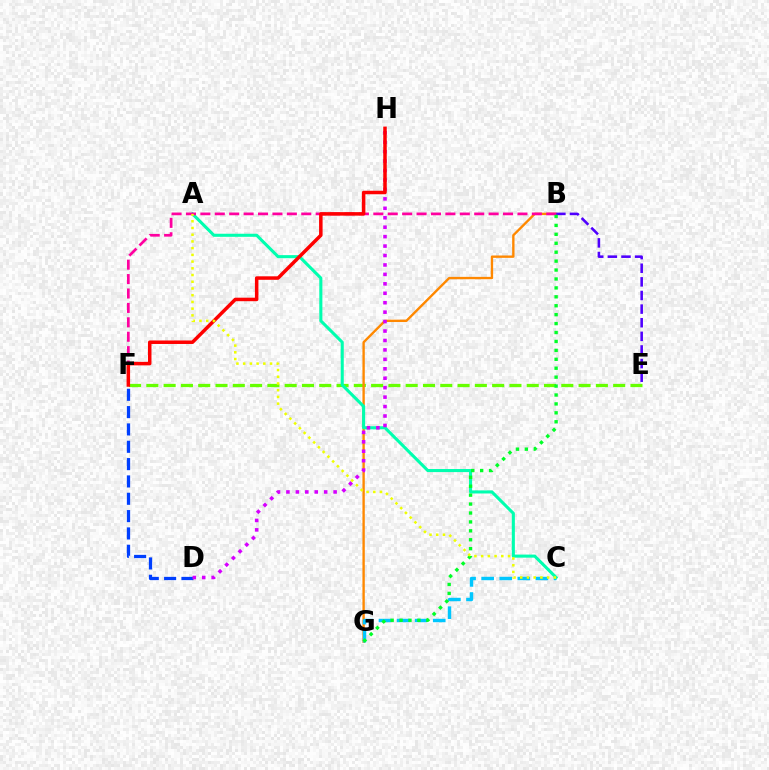{('E', 'F'): [{'color': '#66ff00', 'line_style': 'dashed', 'thickness': 2.35}], ('B', 'G'): [{'color': '#ff8800', 'line_style': 'solid', 'thickness': 1.7}, {'color': '#00ff27', 'line_style': 'dotted', 'thickness': 2.42}], ('C', 'G'): [{'color': '#00c7ff', 'line_style': 'dashed', 'thickness': 2.46}], ('A', 'C'): [{'color': '#00ffaf', 'line_style': 'solid', 'thickness': 2.21}, {'color': '#eeff00', 'line_style': 'dotted', 'thickness': 1.83}], ('B', 'E'): [{'color': '#4f00ff', 'line_style': 'dashed', 'thickness': 1.85}], ('D', 'F'): [{'color': '#003fff', 'line_style': 'dashed', 'thickness': 2.35}], ('B', 'F'): [{'color': '#ff00a0', 'line_style': 'dashed', 'thickness': 1.96}], ('D', 'H'): [{'color': '#d600ff', 'line_style': 'dotted', 'thickness': 2.57}], ('F', 'H'): [{'color': '#ff0000', 'line_style': 'solid', 'thickness': 2.52}]}